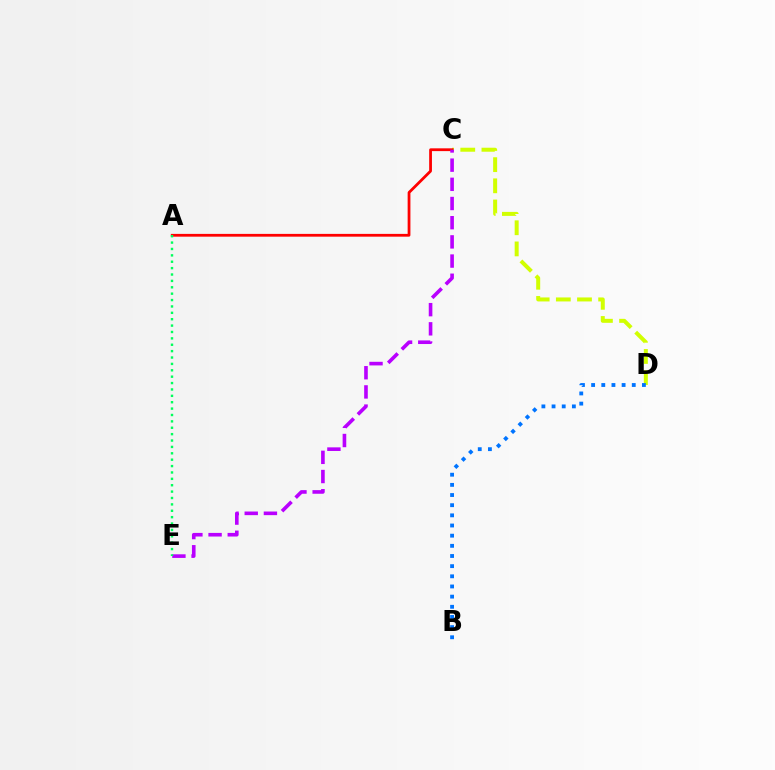{('C', 'D'): [{'color': '#d1ff00', 'line_style': 'dashed', 'thickness': 2.87}], ('A', 'C'): [{'color': '#ff0000', 'line_style': 'solid', 'thickness': 2.0}], ('C', 'E'): [{'color': '#b900ff', 'line_style': 'dashed', 'thickness': 2.61}], ('B', 'D'): [{'color': '#0074ff', 'line_style': 'dotted', 'thickness': 2.76}], ('A', 'E'): [{'color': '#00ff5c', 'line_style': 'dotted', 'thickness': 1.73}]}